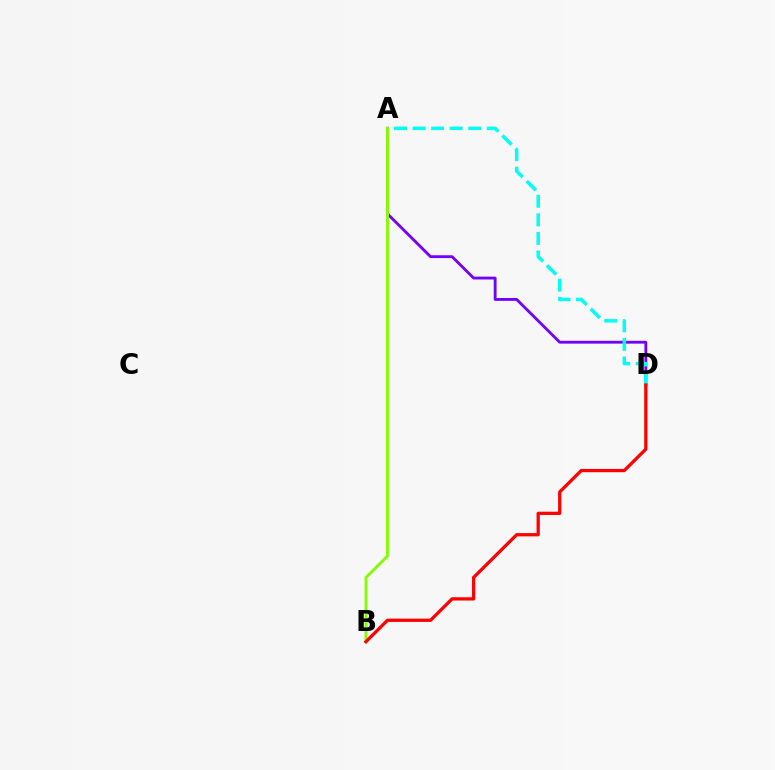{('A', 'D'): [{'color': '#7200ff', 'line_style': 'solid', 'thickness': 2.04}, {'color': '#00fff6', 'line_style': 'dashed', 'thickness': 2.52}], ('A', 'B'): [{'color': '#84ff00', 'line_style': 'solid', 'thickness': 2.11}], ('B', 'D'): [{'color': '#ff0000', 'line_style': 'solid', 'thickness': 2.35}]}